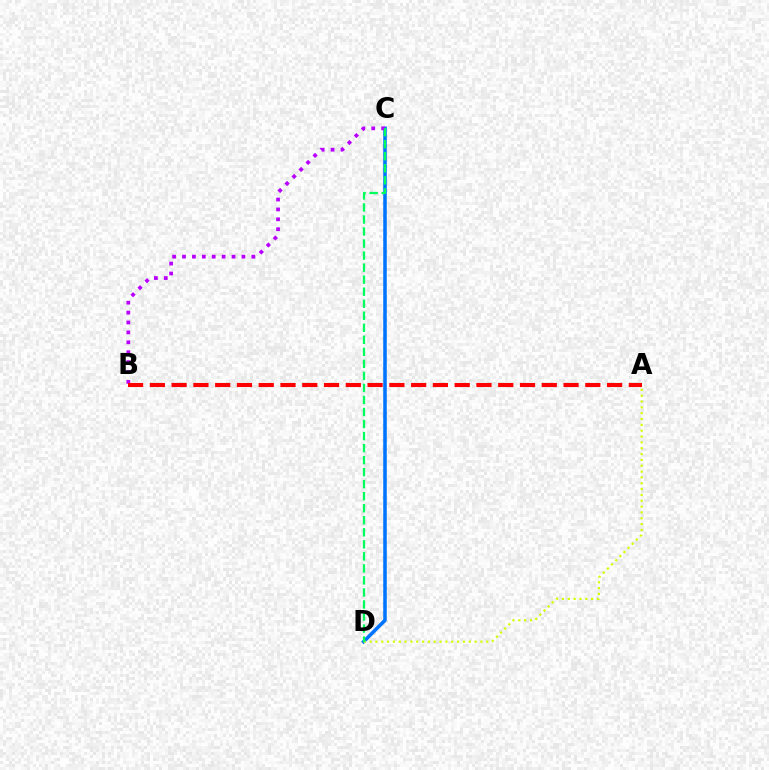{('C', 'D'): [{'color': '#0074ff', 'line_style': 'solid', 'thickness': 2.55}, {'color': '#00ff5c', 'line_style': 'dashed', 'thickness': 1.63}], ('B', 'C'): [{'color': '#b900ff', 'line_style': 'dotted', 'thickness': 2.69}], ('A', 'D'): [{'color': '#d1ff00', 'line_style': 'dotted', 'thickness': 1.59}], ('A', 'B'): [{'color': '#ff0000', 'line_style': 'dashed', 'thickness': 2.96}]}